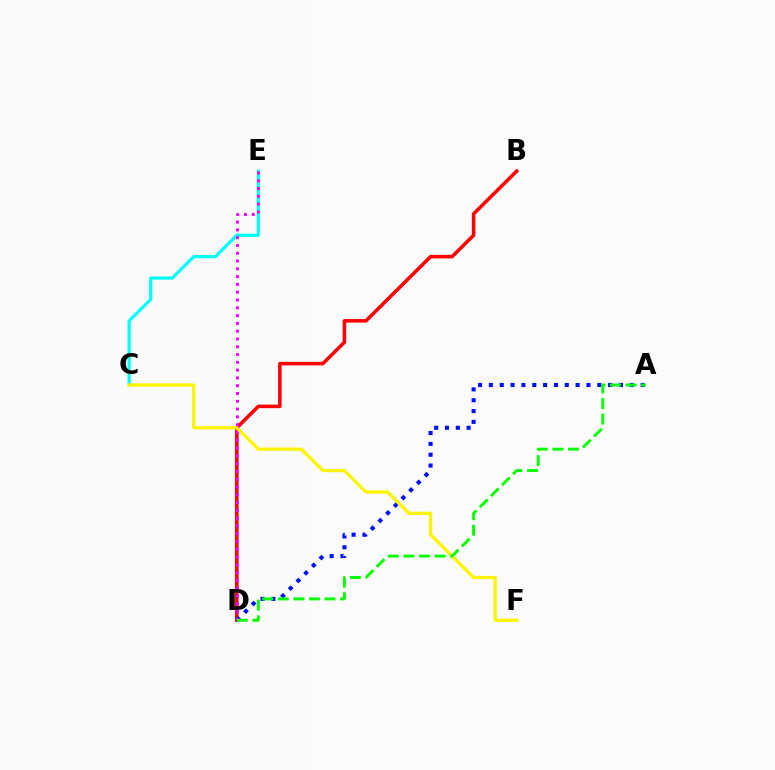{('B', 'D'): [{'color': '#ff0000', 'line_style': 'solid', 'thickness': 2.54}], ('C', 'E'): [{'color': '#00fff6', 'line_style': 'solid', 'thickness': 2.3}], ('A', 'D'): [{'color': '#0010ff', 'line_style': 'dotted', 'thickness': 2.95}, {'color': '#08ff00', 'line_style': 'dashed', 'thickness': 2.12}], ('D', 'E'): [{'color': '#ee00ff', 'line_style': 'dotted', 'thickness': 2.12}], ('C', 'F'): [{'color': '#fcf500', 'line_style': 'solid', 'thickness': 2.35}]}